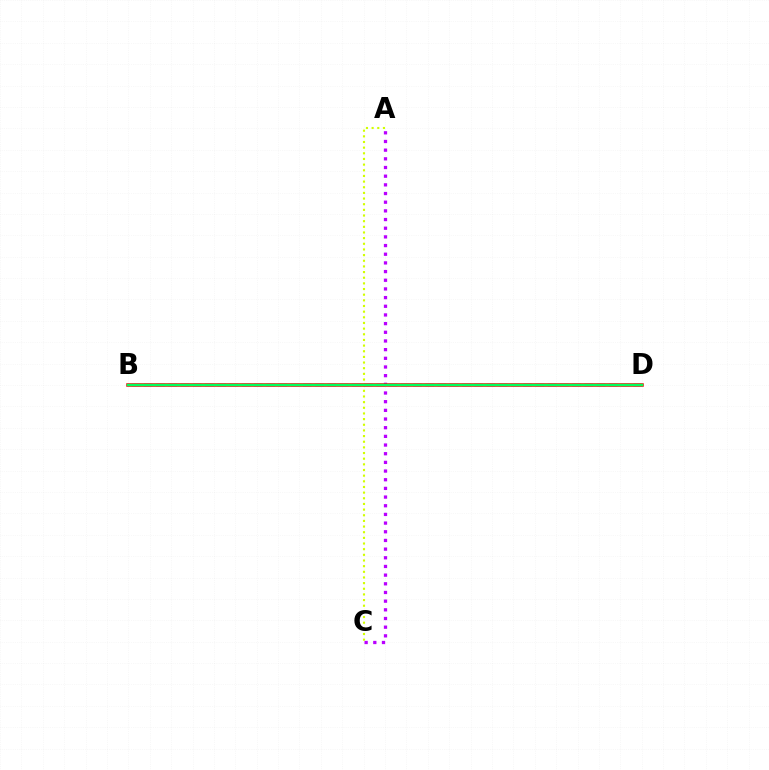{('B', 'D'): [{'color': '#0074ff', 'line_style': 'dashed', 'thickness': 1.66}, {'color': '#ff0000', 'line_style': 'solid', 'thickness': 2.54}, {'color': '#00ff5c', 'line_style': 'solid', 'thickness': 1.75}], ('A', 'C'): [{'color': '#b900ff', 'line_style': 'dotted', 'thickness': 2.36}, {'color': '#d1ff00', 'line_style': 'dotted', 'thickness': 1.54}]}